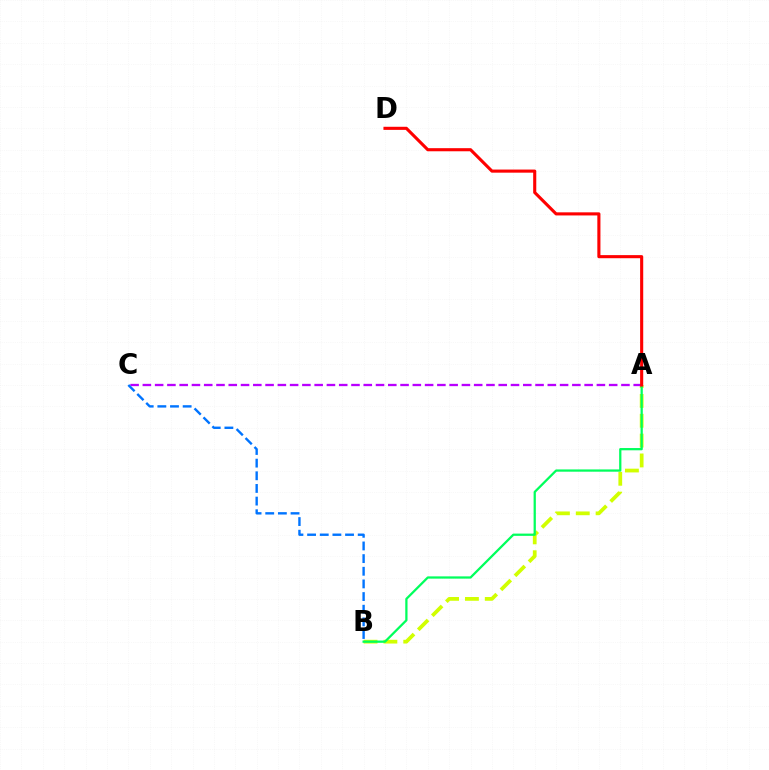{('A', 'B'): [{'color': '#d1ff00', 'line_style': 'dashed', 'thickness': 2.7}, {'color': '#00ff5c', 'line_style': 'solid', 'thickness': 1.63}], ('A', 'C'): [{'color': '#b900ff', 'line_style': 'dashed', 'thickness': 1.67}], ('B', 'C'): [{'color': '#0074ff', 'line_style': 'dashed', 'thickness': 1.72}], ('A', 'D'): [{'color': '#ff0000', 'line_style': 'solid', 'thickness': 2.23}]}